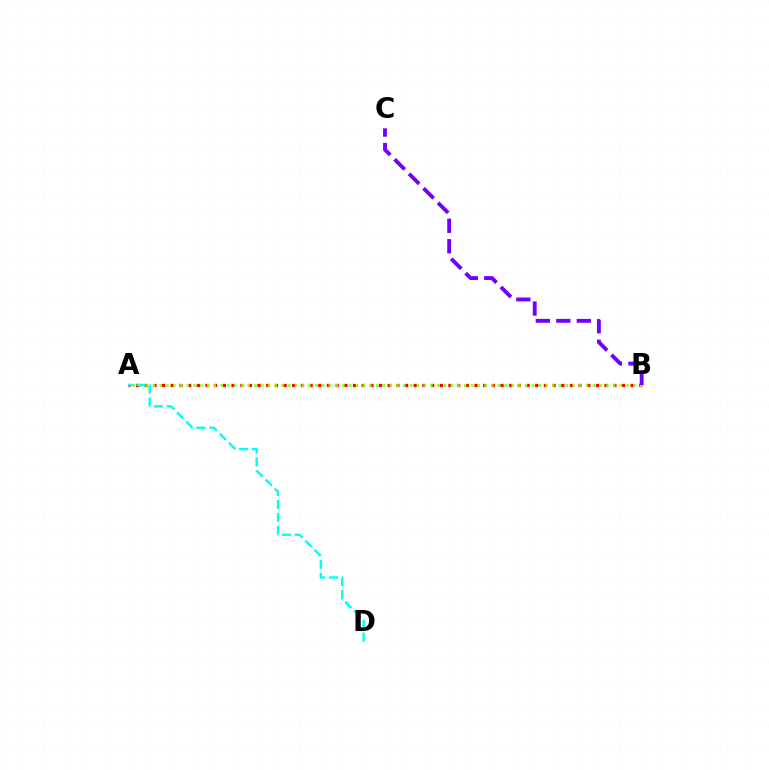{('A', 'B'): [{'color': '#ff0000', 'line_style': 'dotted', 'thickness': 2.36}, {'color': '#84ff00', 'line_style': 'dotted', 'thickness': 1.84}], ('B', 'C'): [{'color': '#7200ff', 'line_style': 'dashed', 'thickness': 2.78}], ('A', 'D'): [{'color': '#00fff6', 'line_style': 'dashed', 'thickness': 1.75}]}